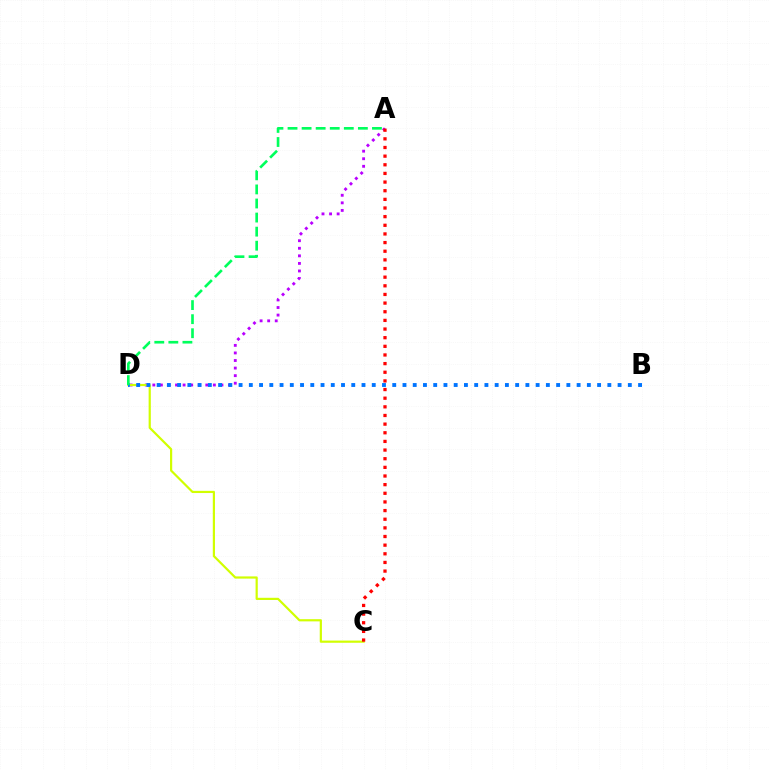{('A', 'D'): [{'color': '#b900ff', 'line_style': 'dotted', 'thickness': 2.06}, {'color': '#00ff5c', 'line_style': 'dashed', 'thickness': 1.91}], ('C', 'D'): [{'color': '#d1ff00', 'line_style': 'solid', 'thickness': 1.58}], ('B', 'D'): [{'color': '#0074ff', 'line_style': 'dotted', 'thickness': 2.78}], ('A', 'C'): [{'color': '#ff0000', 'line_style': 'dotted', 'thickness': 2.35}]}